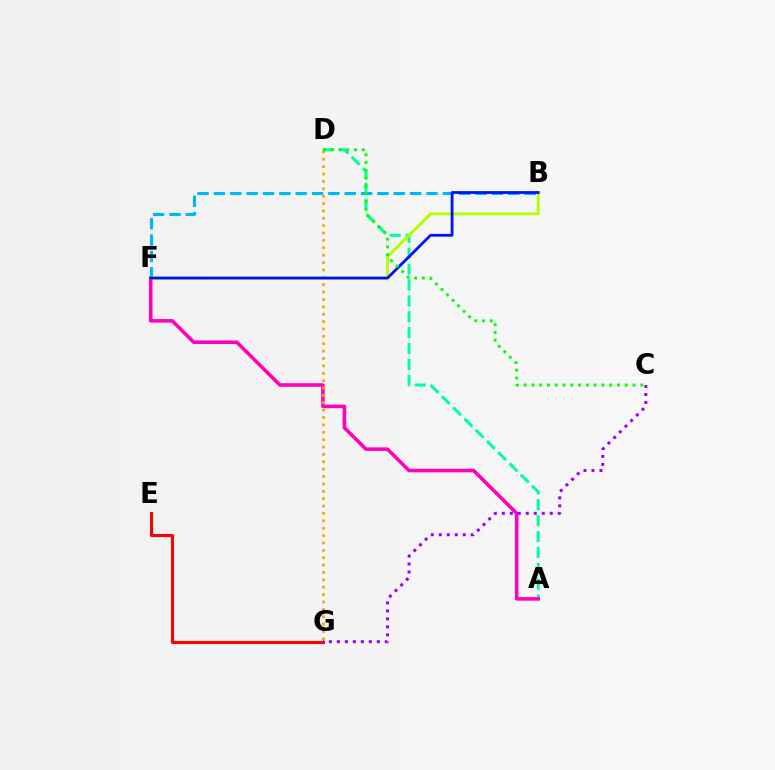{('A', 'D'): [{'color': '#00ff9d', 'line_style': 'dashed', 'thickness': 2.16}], ('A', 'F'): [{'color': '#ff00bd', 'line_style': 'solid', 'thickness': 2.57}], ('B', 'F'): [{'color': '#00b5ff', 'line_style': 'dashed', 'thickness': 2.22}, {'color': '#b3ff00', 'line_style': 'solid', 'thickness': 2.07}, {'color': '#0010ff', 'line_style': 'solid', 'thickness': 1.99}], ('D', 'G'): [{'color': '#ffa500', 'line_style': 'dotted', 'thickness': 2.0}], ('C', 'D'): [{'color': '#08ff00', 'line_style': 'dotted', 'thickness': 2.11}], ('E', 'G'): [{'color': '#ff0000', 'line_style': 'solid', 'thickness': 2.26}], ('C', 'G'): [{'color': '#9b00ff', 'line_style': 'dotted', 'thickness': 2.17}]}